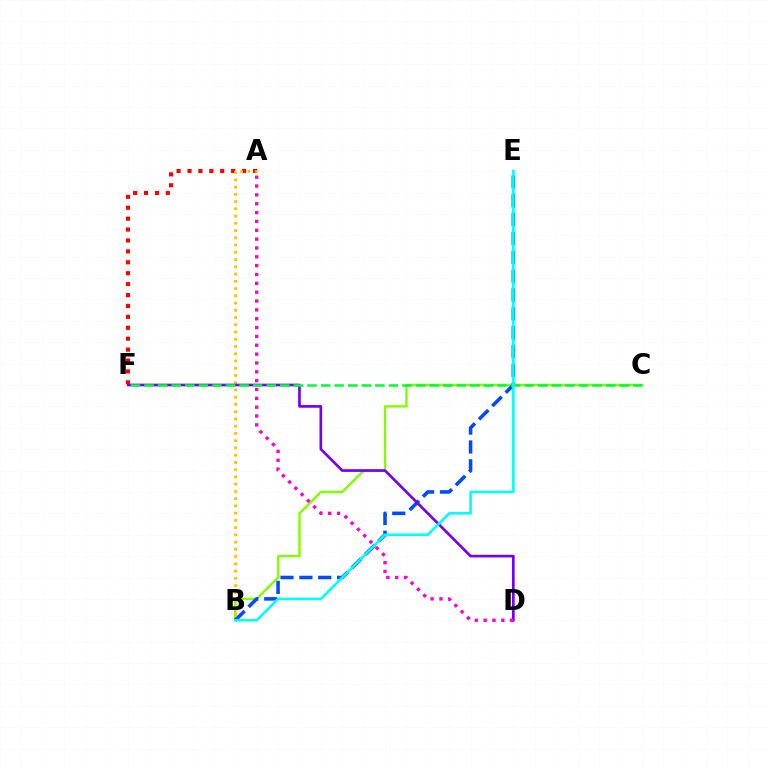{('B', 'C'): [{'color': '#84ff00', 'line_style': 'solid', 'thickness': 1.74}], ('A', 'F'): [{'color': '#ff0000', 'line_style': 'dotted', 'thickness': 2.96}], ('A', 'B'): [{'color': '#ffbd00', 'line_style': 'dotted', 'thickness': 1.97}], ('B', 'E'): [{'color': '#004bff', 'line_style': 'dashed', 'thickness': 2.56}, {'color': '#00fff6', 'line_style': 'solid', 'thickness': 1.86}], ('D', 'F'): [{'color': '#7200ff', 'line_style': 'solid', 'thickness': 1.92}], ('A', 'D'): [{'color': '#ff00cf', 'line_style': 'dotted', 'thickness': 2.4}], ('C', 'F'): [{'color': '#00ff39', 'line_style': 'dashed', 'thickness': 1.84}]}